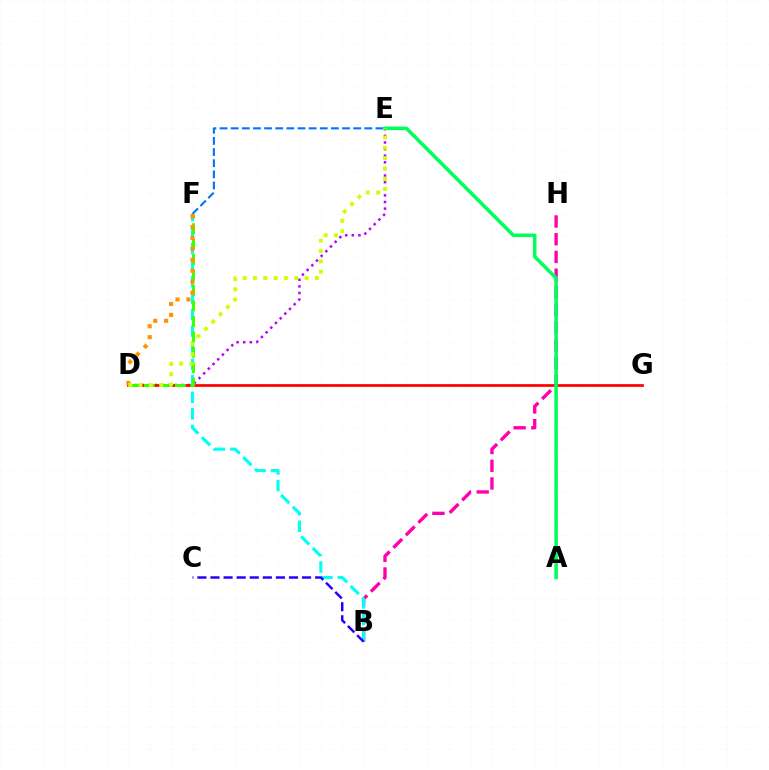{('B', 'H'): [{'color': '#ff00ac', 'line_style': 'dashed', 'thickness': 2.41}], ('D', 'E'): [{'color': '#b900ff', 'line_style': 'dotted', 'thickness': 1.8}, {'color': '#d1ff00', 'line_style': 'dotted', 'thickness': 2.81}], ('B', 'F'): [{'color': '#00fff6', 'line_style': 'dashed', 'thickness': 2.25}], ('D', 'G'): [{'color': '#ff0000', 'line_style': 'solid', 'thickness': 1.96}], ('E', 'F'): [{'color': '#0074ff', 'line_style': 'dashed', 'thickness': 1.51}], ('B', 'C'): [{'color': '#2500ff', 'line_style': 'dashed', 'thickness': 1.78}], ('A', 'E'): [{'color': '#00ff5c', 'line_style': 'solid', 'thickness': 2.54}], ('D', 'F'): [{'color': '#3dff00', 'line_style': 'dashed', 'thickness': 2.1}, {'color': '#ff9400', 'line_style': 'dotted', 'thickness': 2.97}]}